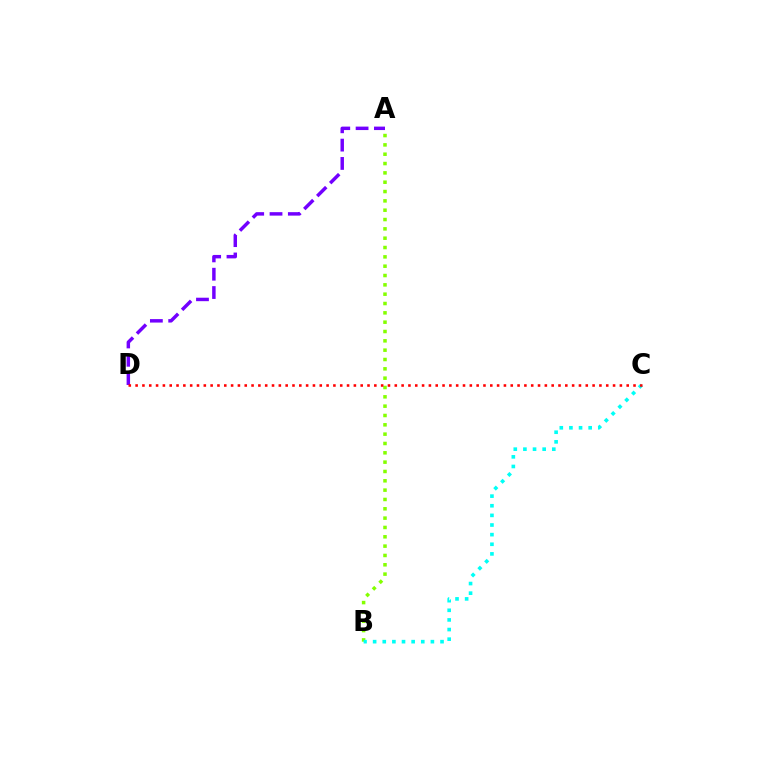{('A', 'D'): [{'color': '#7200ff', 'line_style': 'dashed', 'thickness': 2.49}], ('A', 'B'): [{'color': '#84ff00', 'line_style': 'dotted', 'thickness': 2.54}], ('B', 'C'): [{'color': '#00fff6', 'line_style': 'dotted', 'thickness': 2.62}], ('C', 'D'): [{'color': '#ff0000', 'line_style': 'dotted', 'thickness': 1.85}]}